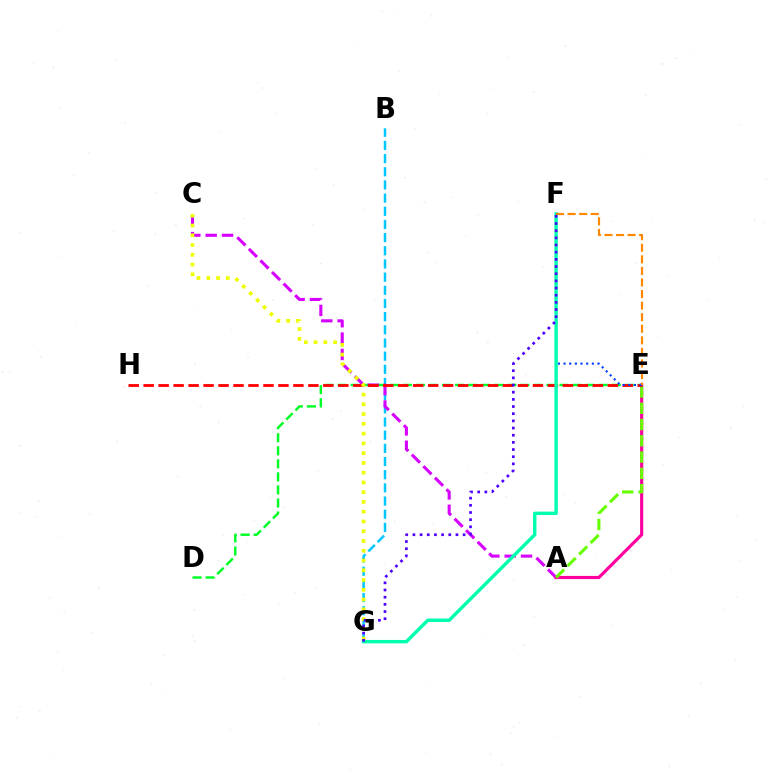{('D', 'E'): [{'color': '#00ff27', 'line_style': 'dashed', 'thickness': 1.77}], ('B', 'G'): [{'color': '#00c7ff', 'line_style': 'dashed', 'thickness': 1.79}], ('A', 'C'): [{'color': '#d600ff', 'line_style': 'dashed', 'thickness': 2.22}], ('A', 'E'): [{'color': '#ff00a0', 'line_style': 'solid', 'thickness': 2.27}, {'color': '#66ff00', 'line_style': 'dashed', 'thickness': 2.21}], ('E', 'H'): [{'color': '#ff0000', 'line_style': 'dashed', 'thickness': 2.03}], ('E', 'F'): [{'color': '#003fff', 'line_style': 'dotted', 'thickness': 1.54}, {'color': '#ff8800', 'line_style': 'dashed', 'thickness': 1.57}], ('F', 'G'): [{'color': '#00ffaf', 'line_style': 'solid', 'thickness': 2.46}, {'color': '#4f00ff', 'line_style': 'dotted', 'thickness': 1.95}], ('C', 'G'): [{'color': '#eeff00', 'line_style': 'dotted', 'thickness': 2.65}]}